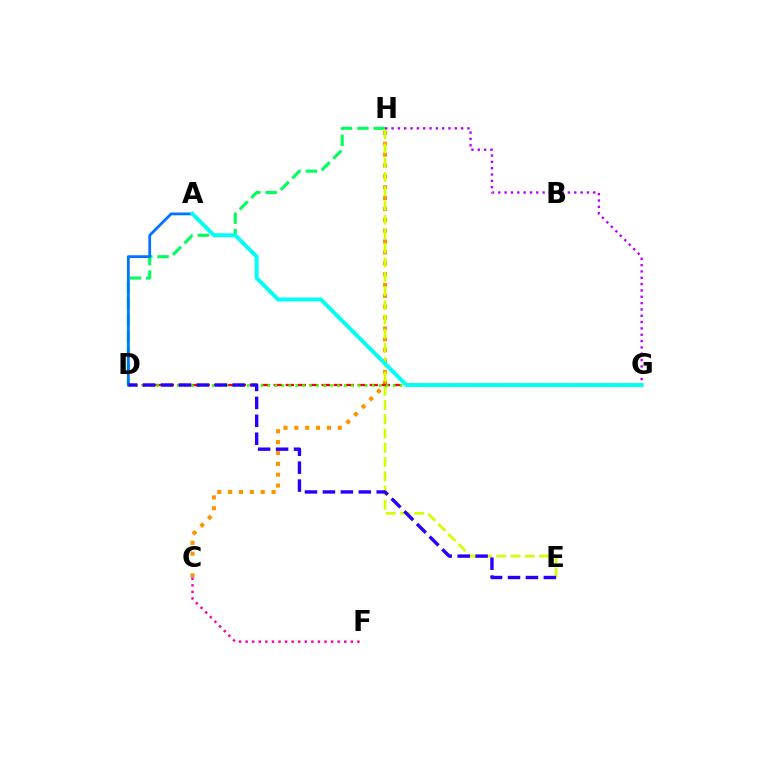{('D', 'H'): [{'color': '#00ff5c', 'line_style': 'dashed', 'thickness': 2.22}], ('C', 'H'): [{'color': '#ff9400', 'line_style': 'dotted', 'thickness': 2.95}], ('E', 'H'): [{'color': '#d1ff00', 'line_style': 'dashed', 'thickness': 1.94}], ('D', 'G'): [{'color': '#ff0000', 'line_style': 'dashed', 'thickness': 1.63}, {'color': '#3dff00', 'line_style': 'dotted', 'thickness': 1.89}], ('A', 'D'): [{'color': '#0074ff', 'line_style': 'solid', 'thickness': 2.01}], ('G', 'H'): [{'color': '#b900ff', 'line_style': 'dotted', 'thickness': 1.72}], ('C', 'F'): [{'color': '#ff00ac', 'line_style': 'dotted', 'thickness': 1.79}], ('A', 'G'): [{'color': '#00fff6', 'line_style': 'solid', 'thickness': 2.82}], ('D', 'E'): [{'color': '#2500ff', 'line_style': 'dashed', 'thickness': 2.44}]}